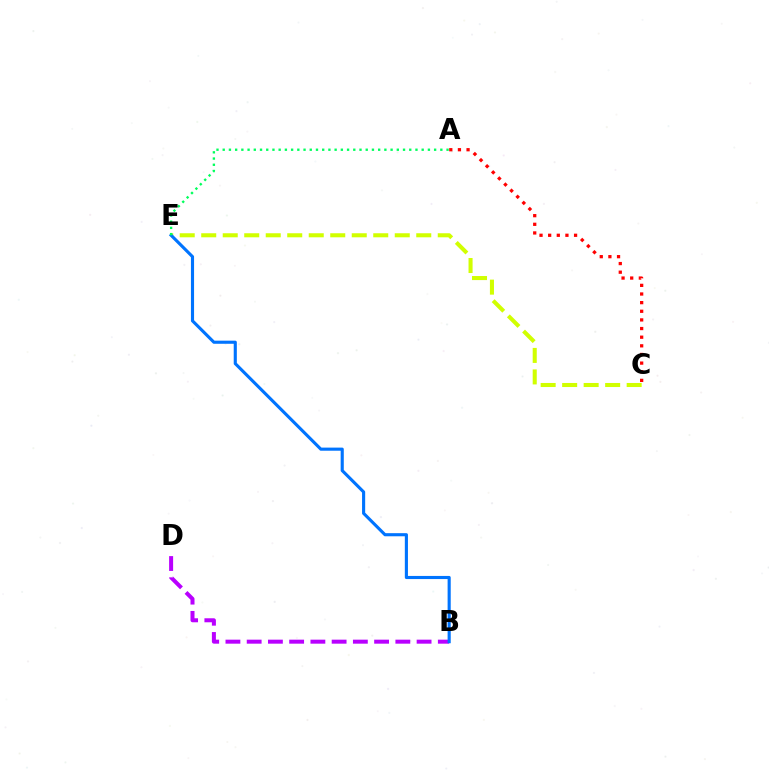{('A', 'C'): [{'color': '#ff0000', 'line_style': 'dotted', 'thickness': 2.35}], ('C', 'E'): [{'color': '#d1ff00', 'line_style': 'dashed', 'thickness': 2.92}], ('B', 'D'): [{'color': '#b900ff', 'line_style': 'dashed', 'thickness': 2.89}], ('B', 'E'): [{'color': '#0074ff', 'line_style': 'solid', 'thickness': 2.25}], ('A', 'E'): [{'color': '#00ff5c', 'line_style': 'dotted', 'thickness': 1.69}]}